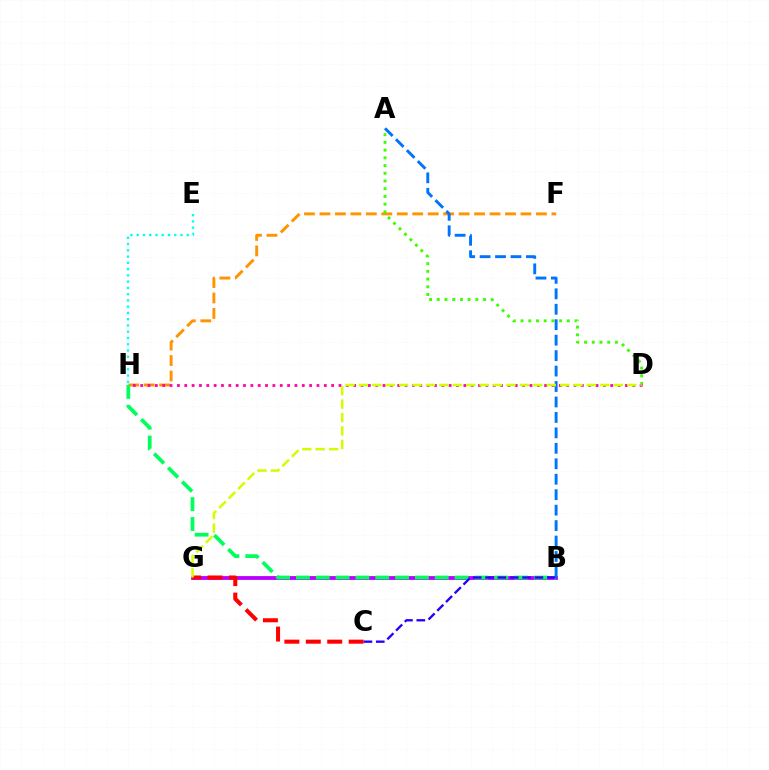{('B', 'G'): [{'color': '#b900ff', 'line_style': 'solid', 'thickness': 2.74}], ('F', 'H'): [{'color': '#ff9400', 'line_style': 'dashed', 'thickness': 2.1}], ('A', 'D'): [{'color': '#3dff00', 'line_style': 'dotted', 'thickness': 2.1}], ('B', 'H'): [{'color': '#00ff5c', 'line_style': 'dashed', 'thickness': 2.69}], ('C', 'G'): [{'color': '#ff0000', 'line_style': 'dashed', 'thickness': 2.91}], ('A', 'B'): [{'color': '#0074ff', 'line_style': 'dashed', 'thickness': 2.1}], ('E', 'H'): [{'color': '#00fff6', 'line_style': 'dotted', 'thickness': 1.7}], ('D', 'H'): [{'color': '#ff00ac', 'line_style': 'dotted', 'thickness': 2.0}], ('D', 'G'): [{'color': '#d1ff00', 'line_style': 'dashed', 'thickness': 1.82}], ('B', 'C'): [{'color': '#2500ff', 'line_style': 'dashed', 'thickness': 1.68}]}